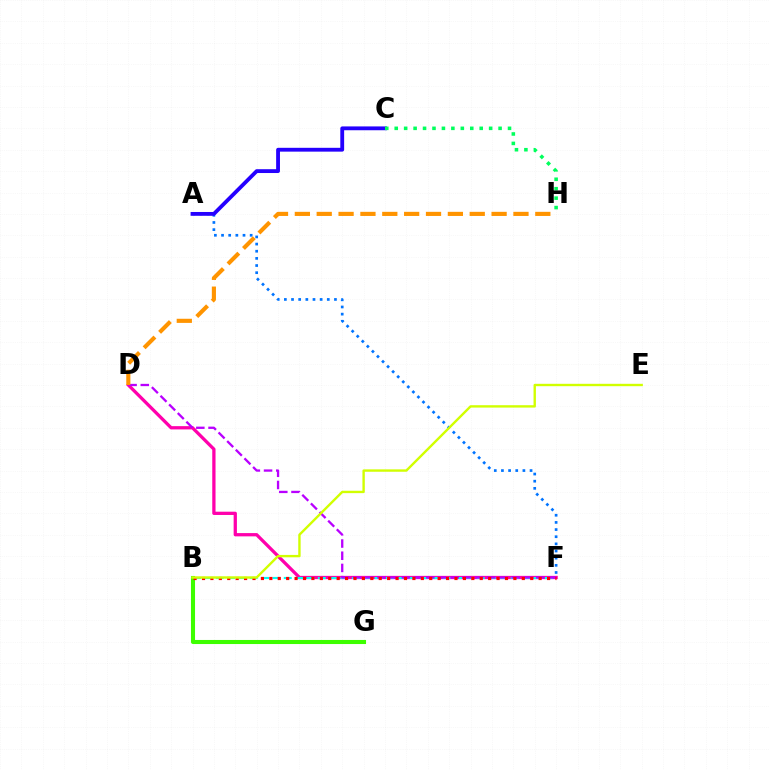{('D', 'F'): [{'color': '#ff00ac', 'line_style': 'solid', 'thickness': 2.36}, {'color': '#b900ff', 'line_style': 'dashed', 'thickness': 1.66}], ('B', 'F'): [{'color': '#00fff6', 'line_style': 'dashed', 'thickness': 1.54}, {'color': '#ff0000', 'line_style': 'dotted', 'thickness': 2.29}], ('A', 'F'): [{'color': '#0074ff', 'line_style': 'dotted', 'thickness': 1.94}], ('B', 'G'): [{'color': '#3dff00', 'line_style': 'solid', 'thickness': 2.93}], ('D', 'H'): [{'color': '#ff9400', 'line_style': 'dashed', 'thickness': 2.97}], ('A', 'C'): [{'color': '#2500ff', 'line_style': 'solid', 'thickness': 2.76}], ('C', 'H'): [{'color': '#00ff5c', 'line_style': 'dotted', 'thickness': 2.57}], ('B', 'E'): [{'color': '#d1ff00', 'line_style': 'solid', 'thickness': 1.72}]}